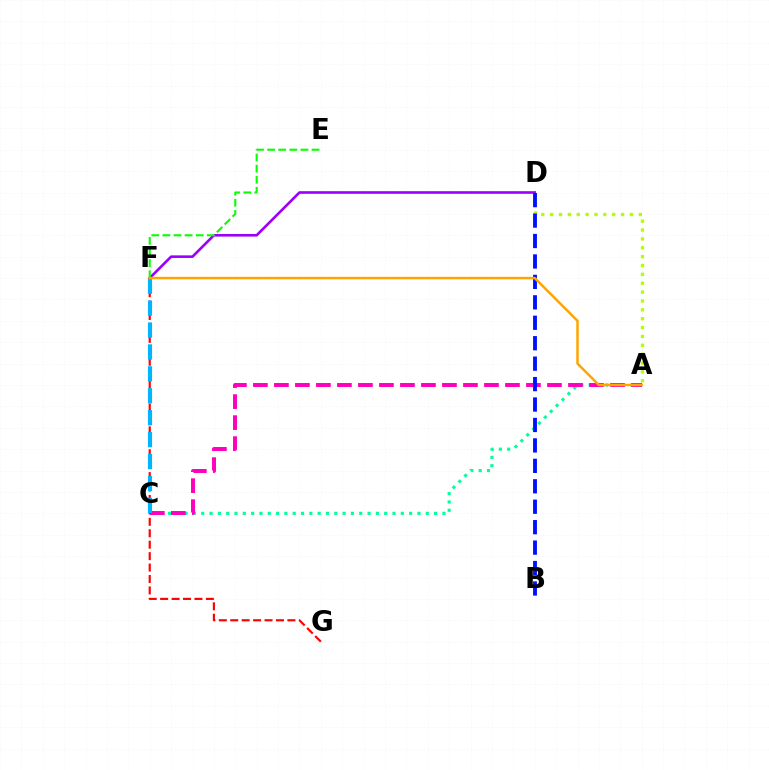{('A', 'C'): [{'color': '#00ff9d', 'line_style': 'dotted', 'thickness': 2.26}, {'color': '#ff00bd', 'line_style': 'dashed', 'thickness': 2.85}], ('A', 'D'): [{'color': '#b3ff00', 'line_style': 'dotted', 'thickness': 2.41}], ('D', 'F'): [{'color': '#9b00ff', 'line_style': 'solid', 'thickness': 1.89}], ('F', 'G'): [{'color': '#ff0000', 'line_style': 'dashed', 'thickness': 1.55}], ('B', 'D'): [{'color': '#0010ff', 'line_style': 'dashed', 'thickness': 2.78}], ('E', 'F'): [{'color': '#08ff00', 'line_style': 'dashed', 'thickness': 1.51}], ('C', 'F'): [{'color': '#00b5ff', 'line_style': 'dashed', 'thickness': 2.98}], ('A', 'F'): [{'color': '#ffa500', 'line_style': 'solid', 'thickness': 1.79}]}